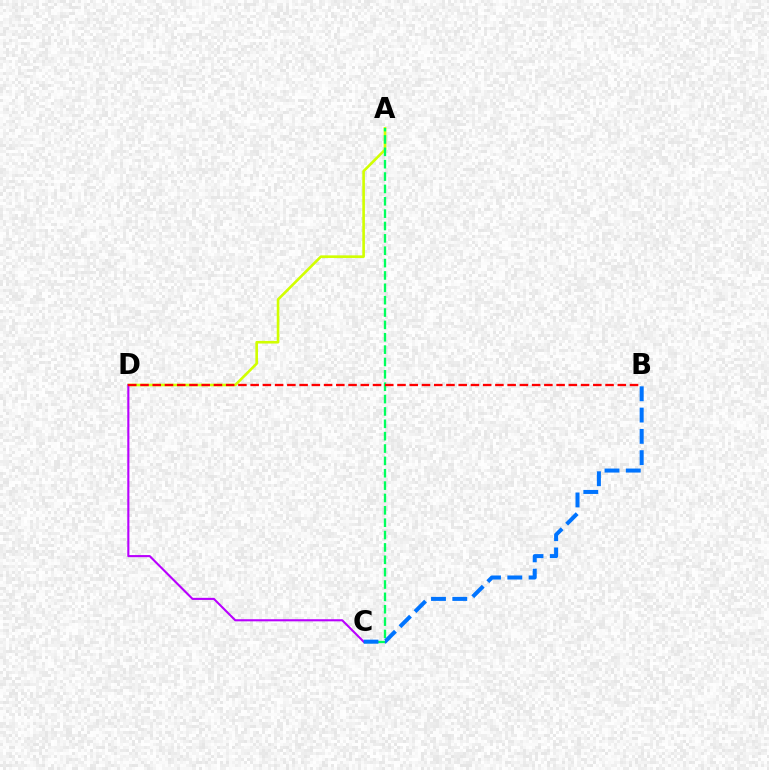{('A', 'D'): [{'color': '#d1ff00', 'line_style': 'solid', 'thickness': 1.89}], ('C', 'D'): [{'color': '#b900ff', 'line_style': 'solid', 'thickness': 1.51}], ('A', 'C'): [{'color': '#00ff5c', 'line_style': 'dashed', 'thickness': 1.68}], ('B', 'D'): [{'color': '#ff0000', 'line_style': 'dashed', 'thickness': 1.66}], ('B', 'C'): [{'color': '#0074ff', 'line_style': 'dashed', 'thickness': 2.89}]}